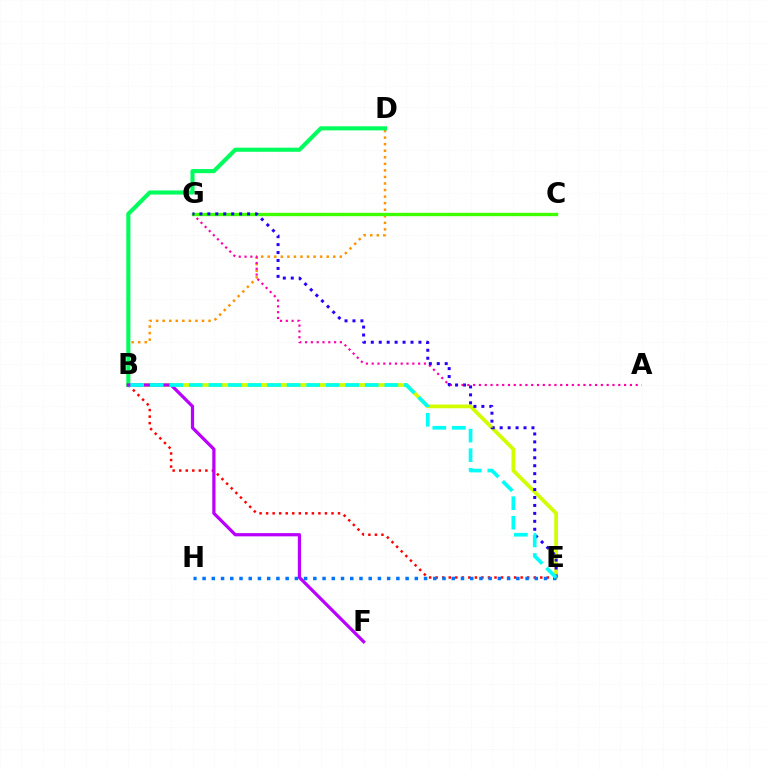{('B', 'E'): [{'color': '#ff0000', 'line_style': 'dotted', 'thickness': 1.78}, {'color': '#d1ff00', 'line_style': 'solid', 'thickness': 2.69}, {'color': '#00fff6', 'line_style': 'dashed', 'thickness': 2.66}], ('B', 'D'): [{'color': '#ff9400', 'line_style': 'dotted', 'thickness': 1.78}, {'color': '#00ff5c', 'line_style': 'solid', 'thickness': 2.95}], ('A', 'G'): [{'color': '#ff00ac', 'line_style': 'dotted', 'thickness': 1.58}], ('C', 'G'): [{'color': '#3dff00', 'line_style': 'solid', 'thickness': 2.41}], ('E', 'G'): [{'color': '#2500ff', 'line_style': 'dotted', 'thickness': 2.16}], ('B', 'F'): [{'color': '#b900ff', 'line_style': 'solid', 'thickness': 2.32}], ('E', 'H'): [{'color': '#0074ff', 'line_style': 'dotted', 'thickness': 2.51}]}